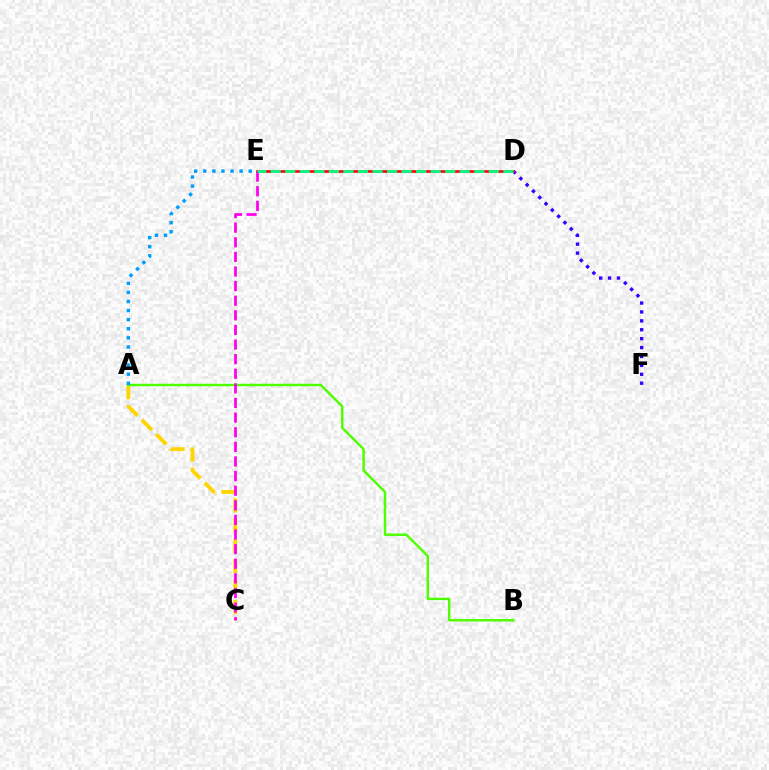{('D', 'F'): [{'color': '#3700ff', 'line_style': 'dotted', 'thickness': 2.42}], ('A', 'C'): [{'color': '#ffd500', 'line_style': 'dashed', 'thickness': 2.76}], ('A', 'B'): [{'color': '#4fff00', 'line_style': 'solid', 'thickness': 1.77}], ('D', 'E'): [{'color': '#ff0000', 'line_style': 'solid', 'thickness': 1.9}, {'color': '#00ff86', 'line_style': 'dashed', 'thickness': 1.98}], ('A', 'E'): [{'color': '#009eff', 'line_style': 'dotted', 'thickness': 2.47}], ('C', 'E'): [{'color': '#ff00ed', 'line_style': 'dashed', 'thickness': 1.99}]}